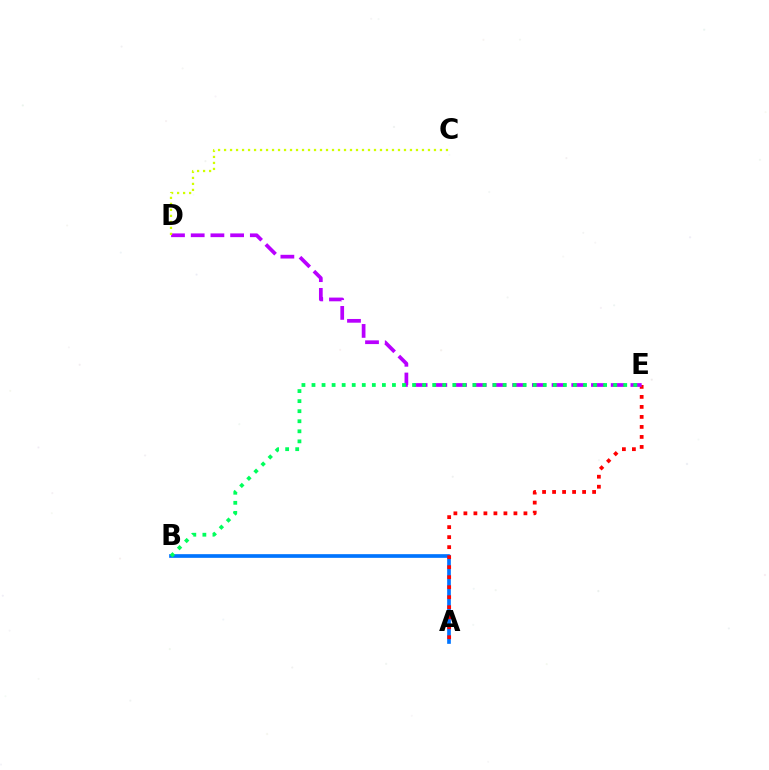{('A', 'B'): [{'color': '#0074ff', 'line_style': 'solid', 'thickness': 2.65}], ('A', 'E'): [{'color': '#ff0000', 'line_style': 'dotted', 'thickness': 2.72}], ('D', 'E'): [{'color': '#b900ff', 'line_style': 'dashed', 'thickness': 2.68}], ('B', 'E'): [{'color': '#00ff5c', 'line_style': 'dotted', 'thickness': 2.73}], ('C', 'D'): [{'color': '#d1ff00', 'line_style': 'dotted', 'thickness': 1.63}]}